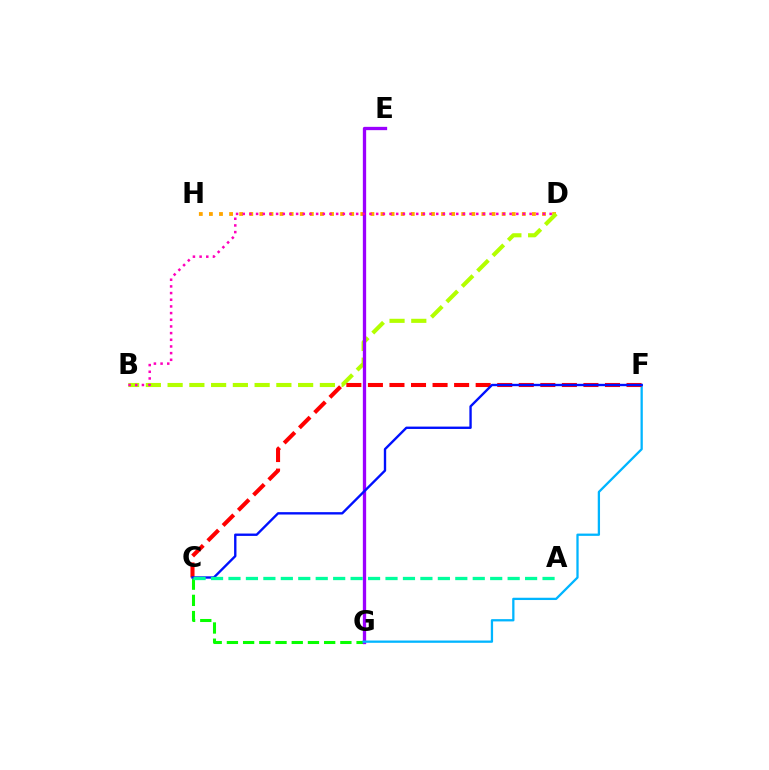{('D', 'H'): [{'color': '#ffa500', 'line_style': 'dotted', 'thickness': 2.74}], ('B', 'D'): [{'color': '#b3ff00', 'line_style': 'dashed', 'thickness': 2.96}, {'color': '#ff00bd', 'line_style': 'dotted', 'thickness': 1.81}], ('C', 'G'): [{'color': '#08ff00', 'line_style': 'dashed', 'thickness': 2.2}], ('E', 'G'): [{'color': '#9b00ff', 'line_style': 'solid', 'thickness': 2.38}], ('F', 'G'): [{'color': '#00b5ff', 'line_style': 'solid', 'thickness': 1.64}], ('C', 'F'): [{'color': '#ff0000', 'line_style': 'dashed', 'thickness': 2.93}, {'color': '#0010ff', 'line_style': 'solid', 'thickness': 1.7}], ('A', 'C'): [{'color': '#00ff9d', 'line_style': 'dashed', 'thickness': 2.37}]}